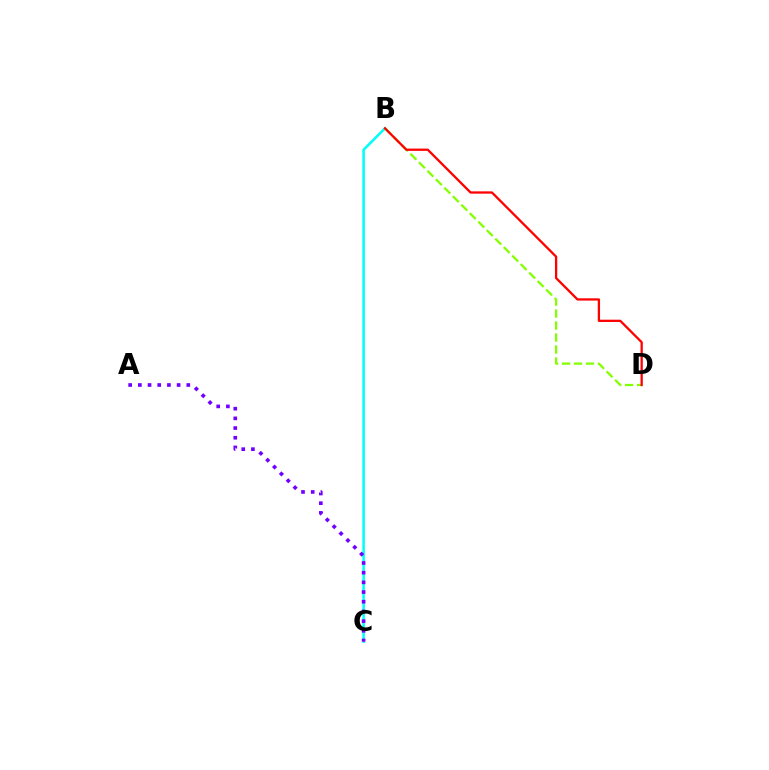{('B', 'C'): [{'color': '#00fff6', 'line_style': 'solid', 'thickness': 1.83}], ('A', 'C'): [{'color': '#7200ff', 'line_style': 'dotted', 'thickness': 2.63}], ('B', 'D'): [{'color': '#84ff00', 'line_style': 'dashed', 'thickness': 1.63}, {'color': '#ff0000', 'line_style': 'solid', 'thickness': 1.64}]}